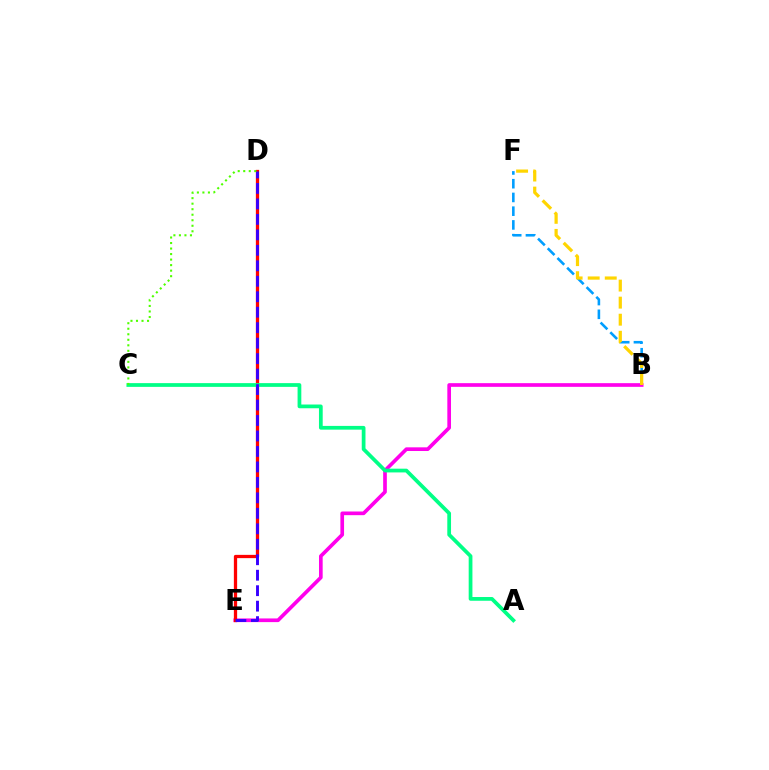{('B', 'F'): [{'color': '#009eff', 'line_style': 'dashed', 'thickness': 1.87}, {'color': '#ffd500', 'line_style': 'dashed', 'thickness': 2.32}], ('B', 'E'): [{'color': '#ff00ed', 'line_style': 'solid', 'thickness': 2.64}], ('D', 'E'): [{'color': '#ff0000', 'line_style': 'solid', 'thickness': 2.36}, {'color': '#3700ff', 'line_style': 'dashed', 'thickness': 2.1}], ('A', 'C'): [{'color': '#00ff86', 'line_style': 'solid', 'thickness': 2.69}], ('C', 'D'): [{'color': '#4fff00', 'line_style': 'dotted', 'thickness': 1.5}]}